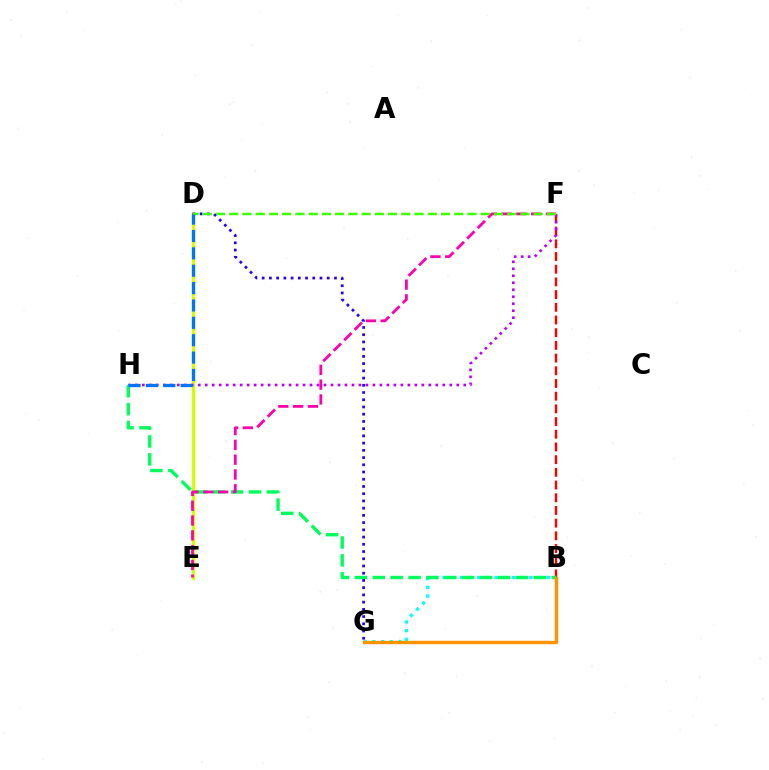{('B', 'G'): [{'color': '#00fff6', 'line_style': 'dotted', 'thickness': 2.36}, {'color': '#ff9400', 'line_style': 'solid', 'thickness': 2.45}], ('D', 'E'): [{'color': '#d1ff00', 'line_style': 'solid', 'thickness': 2.37}], ('B', 'F'): [{'color': '#ff0000', 'line_style': 'dashed', 'thickness': 1.72}], ('F', 'H'): [{'color': '#b900ff', 'line_style': 'dotted', 'thickness': 1.9}], ('B', 'H'): [{'color': '#00ff5c', 'line_style': 'dashed', 'thickness': 2.43}], ('E', 'F'): [{'color': '#ff00ac', 'line_style': 'dashed', 'thickness': 2.01}], ('D', 'G'): [{'color': '#2500ff', 'line_style': 'dotted', 'thickness': 1.96}], ('D', 'F'): [{'color': '#3dff00', 'line_style': 'dashed', 'thickness': 1.8}], ('D', 'H'): [{'color': '#0074ff', 'line_style': 'dashed', 'thickness': 2.36}]}